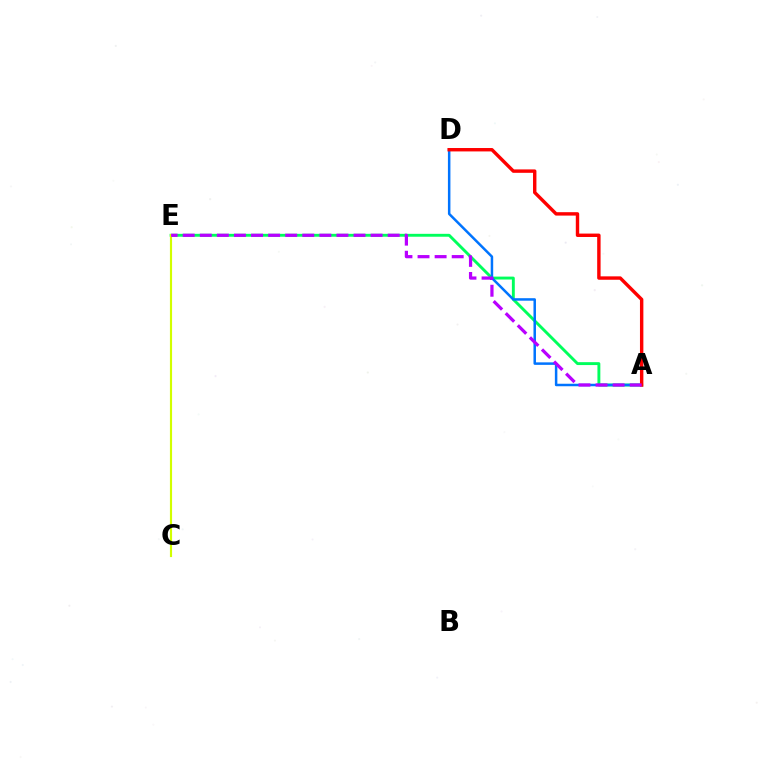{('A', 'E'): [{'color': '#00ff5c', 'line_style': 'solid', 'thickness': 2.09}, {'color': '#b900ff', 'line_style': 'dashed', 'thickness': 2.32}], ('C', 'E'): [{'color': '#d1ff00', 'line_style': 'solid', 'thickness': 1.54}], ('A', 'D'): [{'color': '#0074ff', 'line_style': 'solid', 'thickness': 1.8}, {'color': '#ff0000', 'line_style': 'solid', 'thickness': 2.45}]}